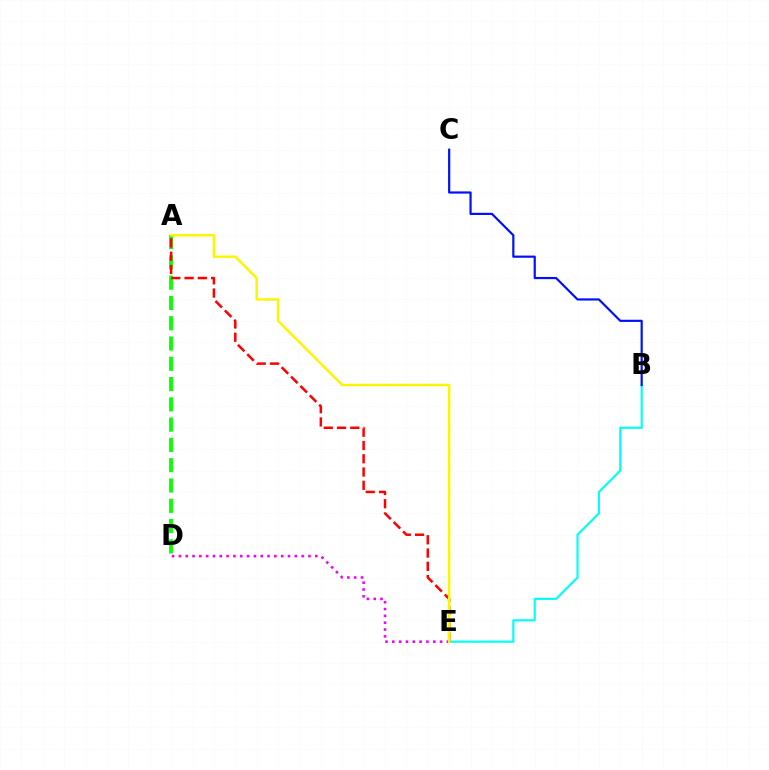{('B', 'E'): [{'color': '#00fff6', 'line_style': 'solid', 'thickness': 1.55}], ('D', 'E'): [{'color': '#ee00ff', 'line_style': 'dotted', 'thickness': 1.85}], ('A', 'D'): [{'color': '#08ff00', 'line_style': 'dashed', 'thickness': 2.76}], ('A', 'E'): [{'color': '#ff0000', 'line_style': 'dashed', 'thickness': 1.8}, {'color': '#fcf500', 'line_style': 'solid', 'thickness': 1.77}], ('B', 'C'): [{'color': '#0010ff', 'line_style': 'solid', 'thickness': 1.57}]}